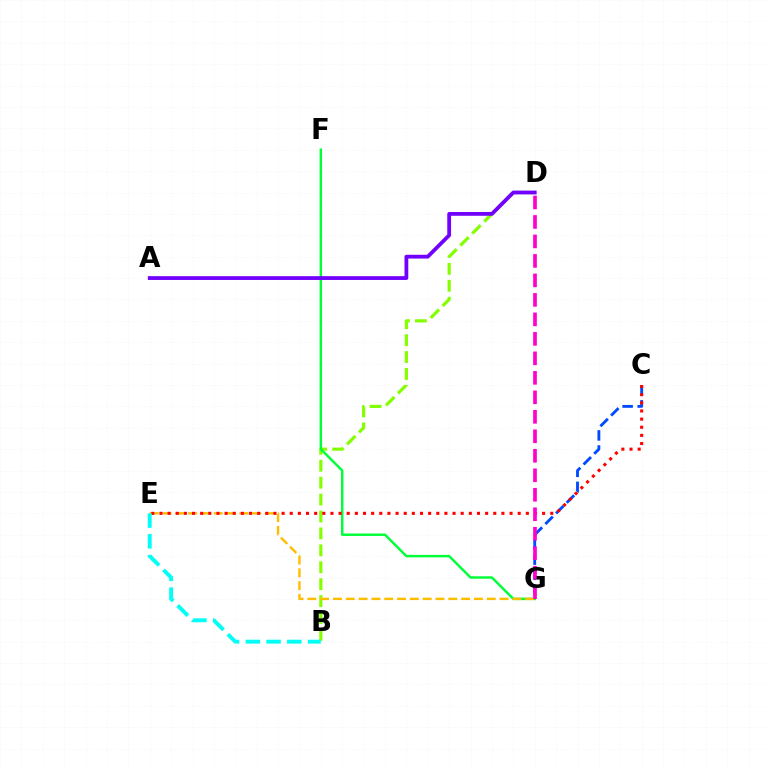{('B', 'D'): [{'color': '#84ff00', 'line_style': 'dashed', 'thickness': 2.3}], ('F', 'G'): [{'color': '#00ff39', 'line_style': 'solid', 'thickness': 1.77}], ('C', 'G'): [{'color': '#004bff', 'line_style': 'dashed', 'thickness': 2.05}], ('E', 'G'): [{'color': '#ffbd00', 'line_style': 'dashed', 'thickness': 1.74}], ('C', 'E'): [{'color': '#ff0000', 'line_style': 'dotted', 'thickness': 2.21}], ('A', 'D'): [{'color': '#7200ff', 'line_style': 'solid', 'thickness': 2.73}], ('B', 'E'): [{'color': '#00fff6', 'line_style': 'dashed', 'thickness': 2.82}], ('D', 'G'): [{'color': '#ff00cf', 'line_style': 'dashed', 'thickness': 2.65}]}